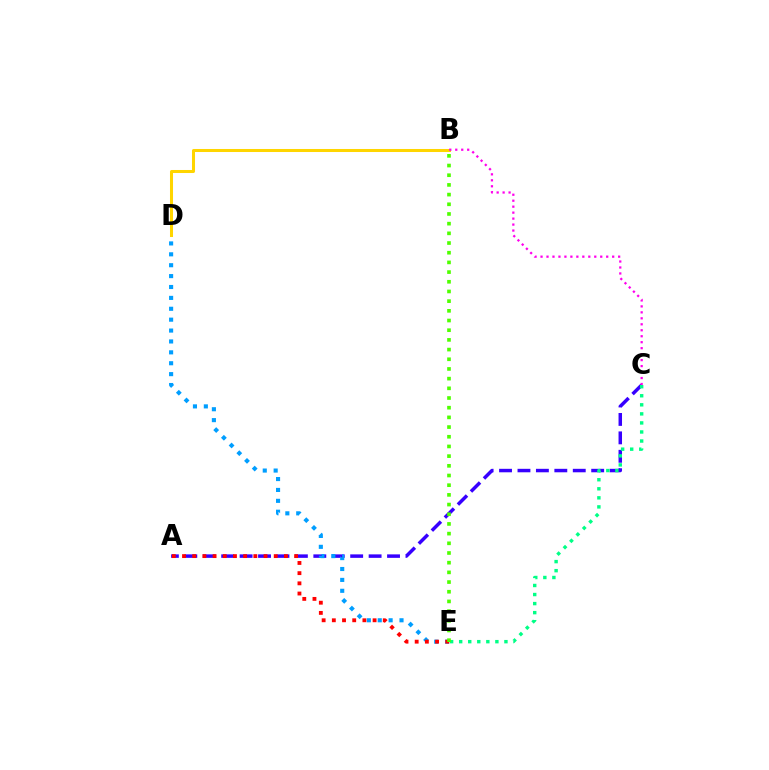{('A', 'C'): [{'color': '#3700ff', 'line_style': 'dashed', 'thickness': 2.5}], ('D', 'E'): [{'color': '#009eff', 'line_style': 'dotted', 'thickness': 2.96}], ('C', 'E'): [{'color': '#00ff86', 'line_style': 'dotted', 'thickness': 2.46}], ('B', 'D'): [{'color': '#ffd500', 'line_style': 'solid', 'thickness': 2.18}], ('B', 'C'): [{'color': '#ff00ed', 'line_style': 'dotted', 'thickness': 1.62}], ('A', 'E'): [{'color': '#ff0000', 'line_style': 'dotted', 'thickness': 2.77}], ('B', 'E'): [{'color': '#4fff00', 'line_style': 'dotted', 'thickness': 2.63}]}